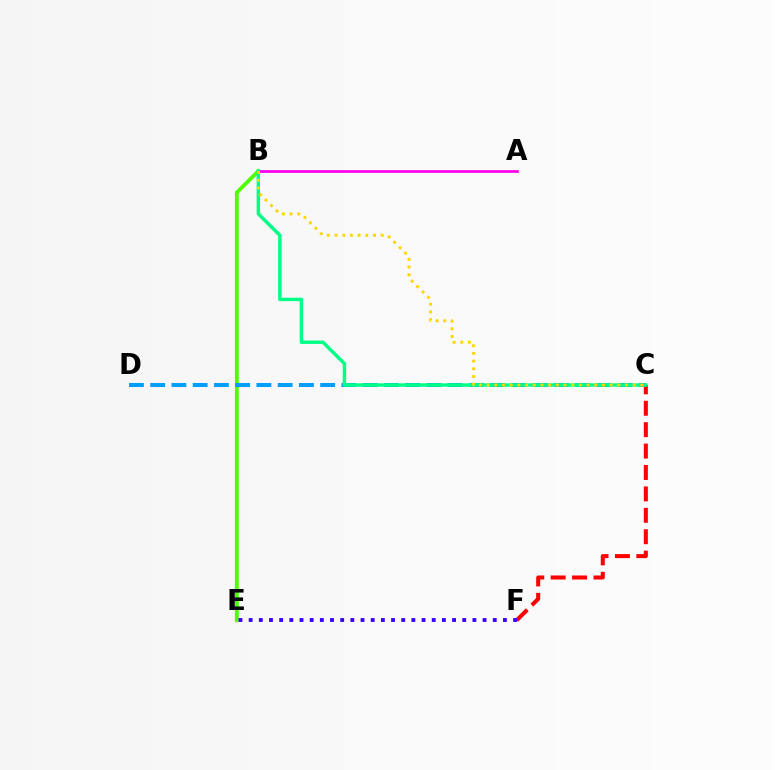{('C', 'F'): [{'color': '#ff0000', 'line_style': 'dashed', 'thickness': 2.91}], ('B', 'E'): [{'color': '#4fff00', 'line_style': 'solid', 'thickness': 2.75}], ('C', 'D'): [{'color': '#009eff', 'line_style': 'dashed', 'thickness': 2.89}], ('A', 'B'): [{'color': '#ff00ed', 'line_style': 'solid', 'thickness': 1.95}], ('B', 'C'): [{'color': '#00ff86', 'line_style': 'solid', 'thickness': 2.46}, {'color': '#ffd500', 'line_style': 'dotted', 'thickness': 2.09}], ('E', 'F'): [{'color': '#3700ff', 'line_style': 'dotted', 'thickness': 2.76}]}